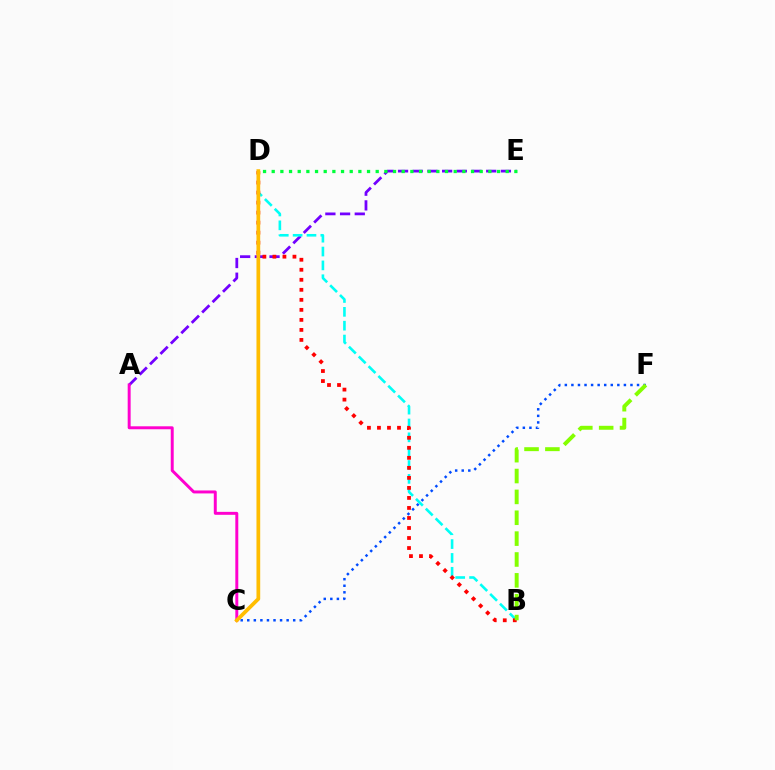{('A', 'E'): [{'color': '#7200ff', 'line_style': 'dashed', 'thickness': 2.0}], ('B', 'D'): [{'color': '#00fff6', 'line_style': 'dashed', 'thickness': 1.88}, {'color': '#ff0000', 'line_style': 'dotted', 'thickness': 2.72}], ('A', 'C'): [{'color': '#ff00cf', 'line_style': 'solid', 'thickness': 2.13}], ('C', 'F'): [{'color': '#004bff', 'line_style': 'dotted', 'thickness': 1.78}], ('B', 'F'): [{'color': '#84ff00', 'line_style': 'dashed', 'thickness': 2.83}], ('C', 'D'): [{'color': '#ffbd00', 'line_style': 'solid', 'thickness': 2.69}], ('D', 'E'): [{'color': '#00ff39', 'line_style': 'dotted', 'thickness': 2.35}]}